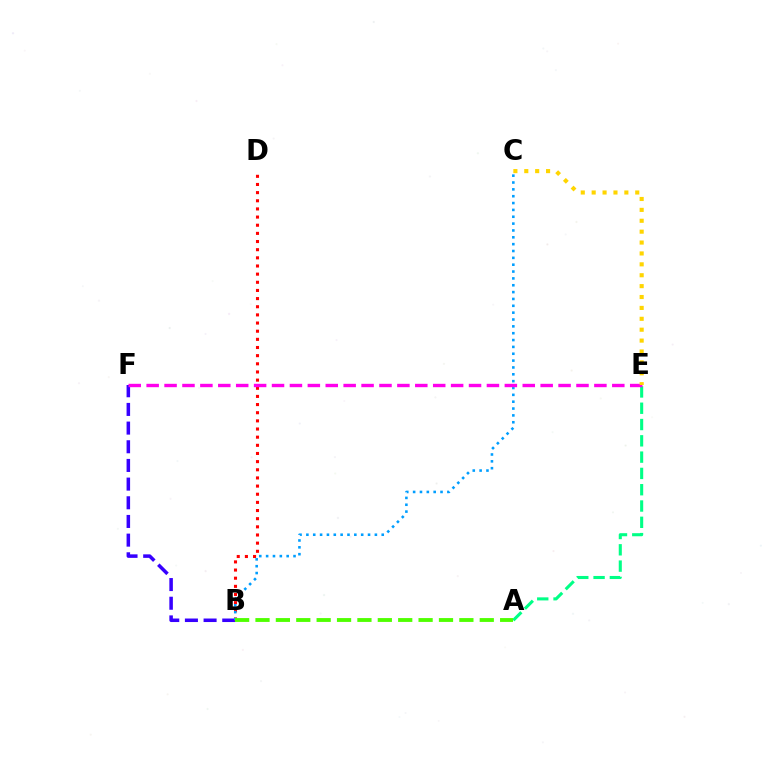{('B', 'F'): [{'color': '#3700ff', 'line_style': 'dashed', 'thickness': 2.54}], ('B', 'D'): [{'color': '#ff0000', 'line_style': 'dotted', 'thickness': 2.21}], ('B', 'C'): [{'color': '#009eff', 'line_style': 'dotted', 'thickness': 1.86}], ('A', 'E'): [{'color': '#00ff86', 'line_style': 'dashed', 'thickness': 2.21}], ('E', 'F'): [{'color': '#ff00ed', 'line_style': 'dashed', 'thickness': 2.43}], ('C', 'E'): [{'color': '#ffd500', 'line_style': 'dotted', 'thickness': 2.96}], ('A', 'B'): [{'color': '#4fff00', 'line_style': 'dashed', 'thickness': 2.77}]}